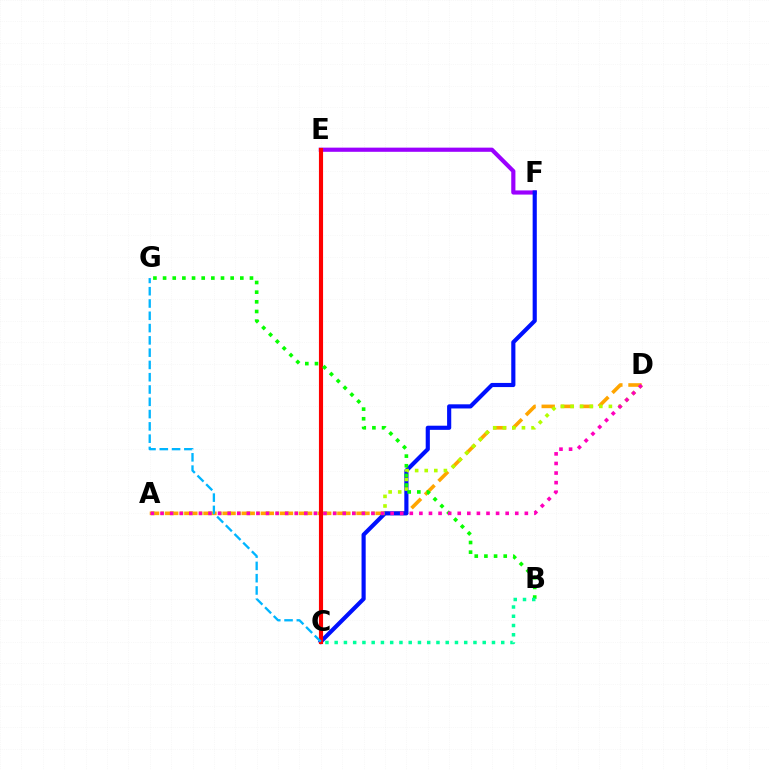{('A', 'D'): [{'color': '#ffa500', 'line_style': 'dashed', 'thickness': 2.6}, {'color': '#b3ff00', 'line_style': 'dotted', 'thickness': 2.6}, {'color': '#ff00bd', 'line_style': 'dotted', 'thickness': 2.6}], ('E', 'F'): [{'color': '#9b00ff', 'line_style': 'solid', 'thickness': 3.0}], ('C', 'F'): [{'color': '#0010ff', 'line_style': 'solid', 'thickness': 2.98}], ('C', 'E'): [{'color': '#ff0000', 'line_style': 'solid', 'thickness': 2.98}], ('C', 'G'): [{'color': '#00b5ff', 'line_style': 'dashed', 'thickness': 1.67}], ('B', 'G'): [{'color': '#08ff00', 'line_style': 'dotted', 'thickness': 2.62}], ('B', 'C'): [{'color': '#00ff9d', 'line_style': 'dotted', 'thickness': 2.51}]}